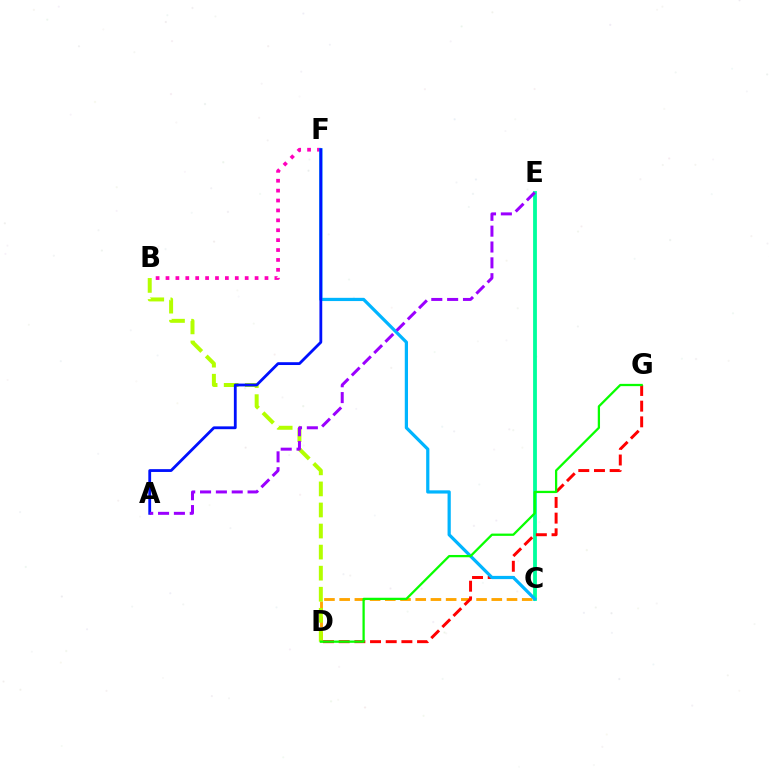{('C', 'D'): [{'color': '#ffa500', 'line_style': 'dashed', 'thickness': 2.07}], ('C', 'E'): [{'color': '#00ff9d', 'line_style': 'solid', 'thickness': 2.74}], ('B', 'D'): [{'color': '#b3ff00', 'line_style': 'dashed', 'thickness': 2.86}], ('B', 'F'): [{'color': '#ff00bd', 'line_style': 'dotted', 'thickness': 2.69}], ('D', 'G'): [{'color': '#ff0000', 'line_style': 'dashed', 'thickness': 2.13}, {'color': '#08ff00', 'line_style': 'solid', 'thickness': 1.64}], ('C', 'F'): [{'color': '#00b5ff', 'line_style': 'solid', 'thickness': 2.32}], ('A', 'F'): [{'color': '#0010ff', 'line_style': 'solid', 'thickness': 2.02}], ('A', 'E'): [{'color': '#9b00ff', 'line_style': 'dashed', 'thickness': 2.15}]}